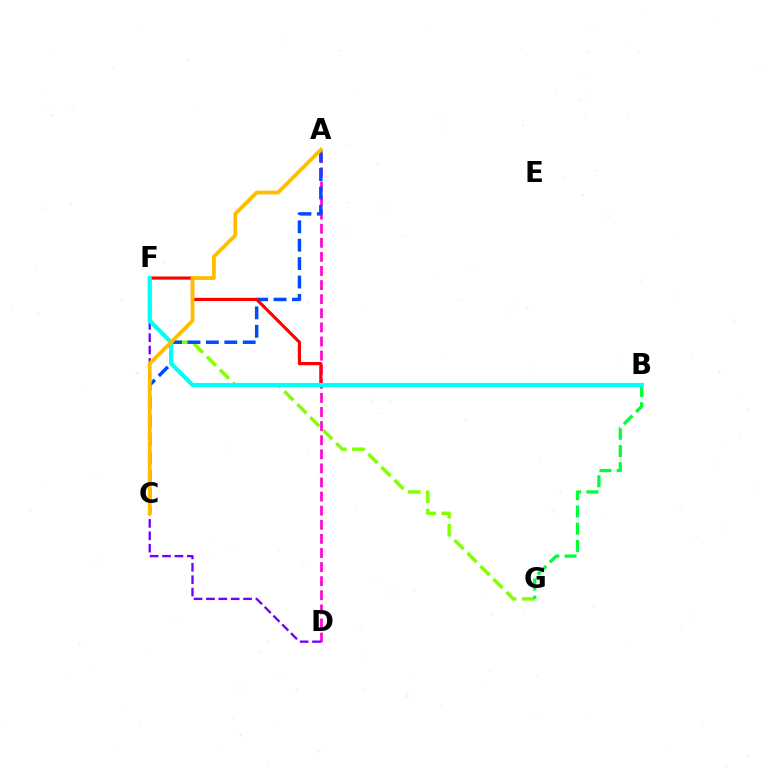{('A', 'D'): [{'color': '#ff00cf', 'line_style': 'dashed', 'thickness': 1.92}], ('D', 'F'): [{'color': '#7200ff', 'line_style': 'dashed', 'thickness': 1.68}], ('F', 'G'): [{'color': '#84ff00', 'line_style': 'dashed', 'thickness': 2.49}], ('B', 'G'): [{'color': '#00ff39', 'line_style': 'dashed', 'thickness': 2.34}], ('A', 'C'): [{'color': '#004bff', 'line_style': 'dashed', 'thickness': 2.5}, {'color': '#ffbd00', 'line_style': 'solid', 'thickness': 2.74}], ('B', 'F'): [{'color': '#ff0000', 'line_style': 'solid', 'thickness': 2.27}, {'color': '#00fff6', 'line_style': 'solid', 'thickness': 3.0}]}